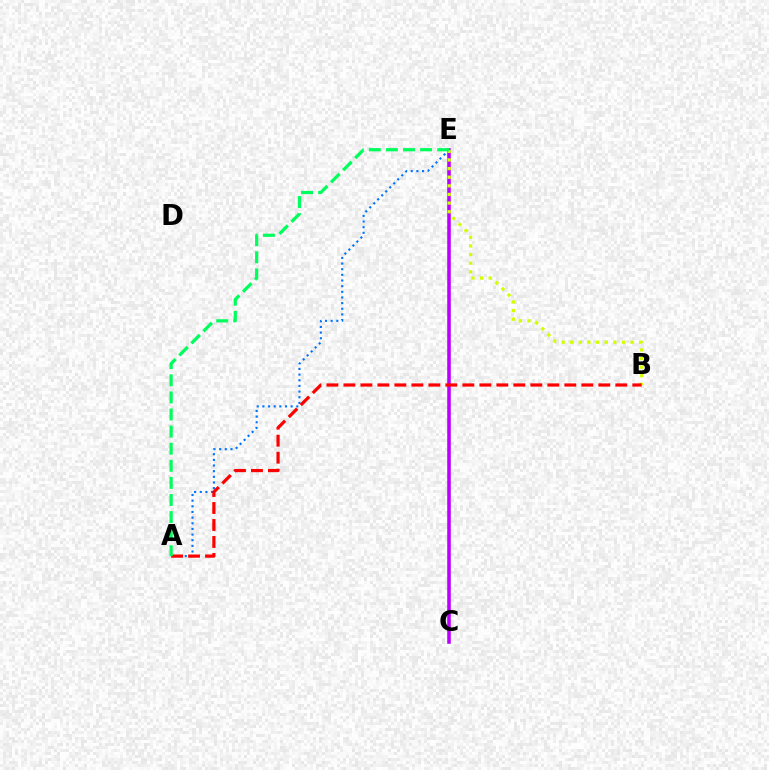{('A', 'E'): [{'color': '#0074ff', 'line_style': 'dotted', 'thickness': 1.54}, {'color': '#00ff5c', 'line_style': 'dashed', 'thickness': 2.32}], ('C', 'E'): [{'color': '#b900ff', 'line_style': 'solid', 'thickness': 2.57}], ('B', 'E'): [{'color': '#d1ff00', 'line_style': 'dotted', 'thickness': 2.34}], ('A', 'B'): [{'color': '#ff0000', 'line_style': 'dashed', 'thickness': 2.31}]}